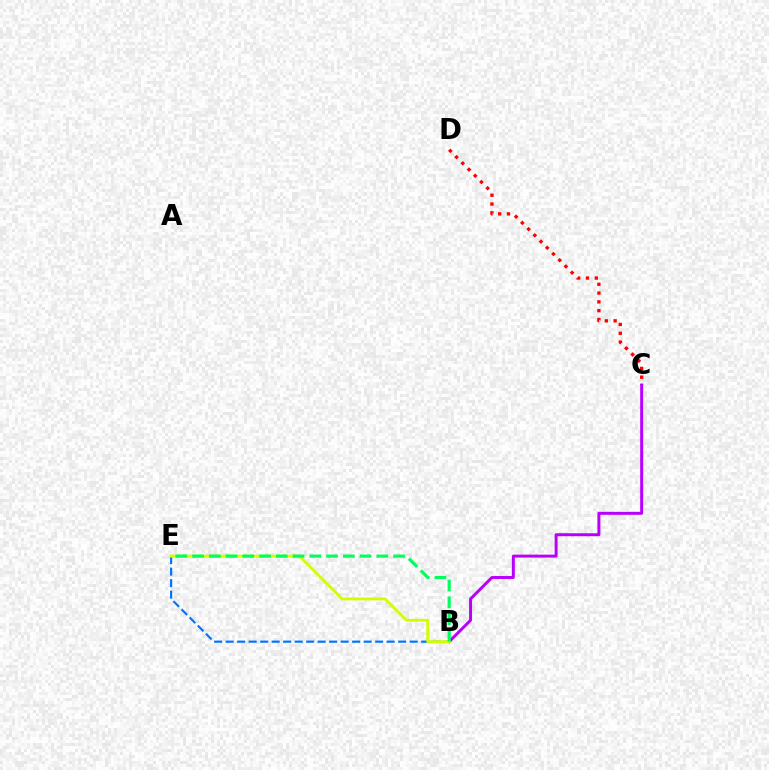{('C', 'D'): [{'color': '#ff0000', 'line_style': 'dotted', 'thickness': 2.39}], ('B', 'C'): [{'color': '#b900ff', 'line_style': 'solid', 'thickness': 2.13}], ('B', 'E'): [{'color': '#0074ff', 'line_style': 'dashed', 'thickness': 1.56}, {'color': '#d1ff00', 'line_style': 'solid', 'thickness': 2.1}, {'color': '#00ff5c', 'line_style': 'dashed', 'thickness': 2.28}]}